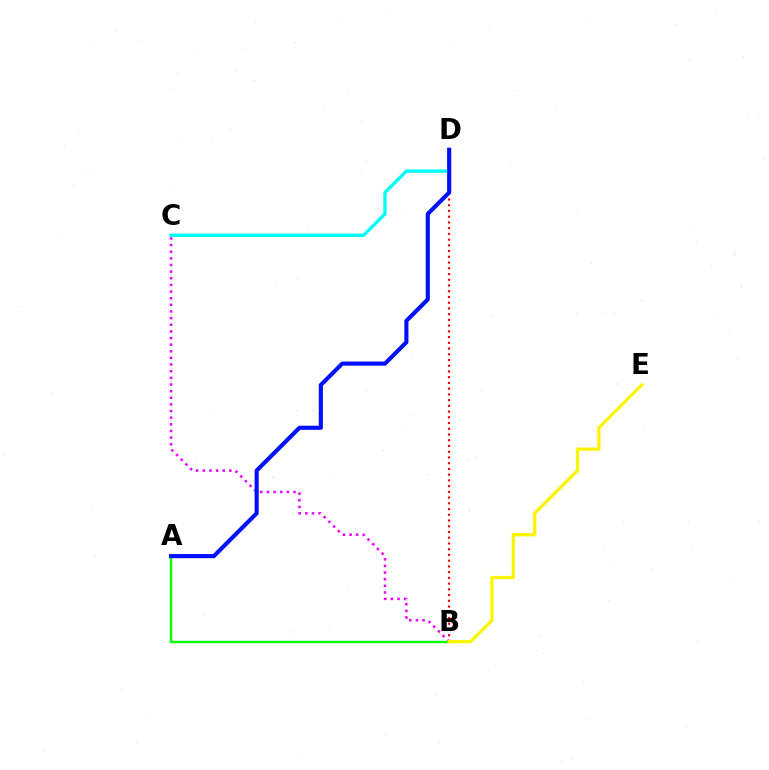{('B', 'D'): [{'color': '#ff0000', 'line_style': 'dotted', 'thickness': 1.56}], ('C', 'D'): [{'color': '#00fff6', 'line_style': 'solid', 'thickness': 2.42}], ('B', 'C'): [{'color': '#ee00ff', 'line_style': 'dotted', 'thickness': 1.8}], ('A', 'B'): [{'color': '#08ff00', 'line_style': 'solid', 'thickness': 1.74}], ('B', 'E'): [{'color': '#fcf500', 'line_style': 'solid', 'thickness': 2.34}], ('A', 'D'): [{'color': '#0010ff', 'line_style': 'solid', 'thickness': 2.96}]}